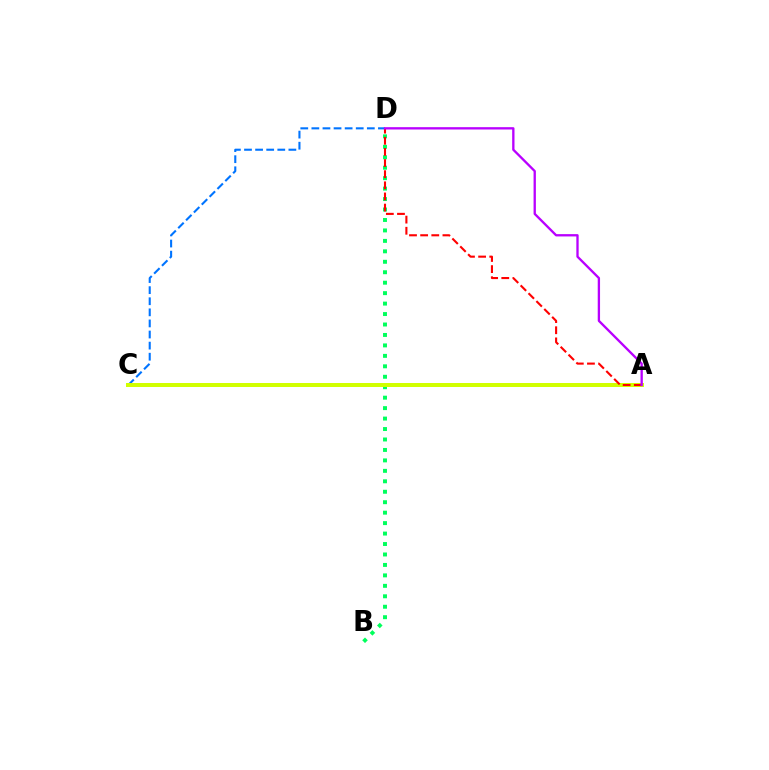{('C', 'D'): [{'color': '#0074ff', 'line_style': 'dashed', 'thickness': 1.51}], ('B', 'D'): [{'color': '#00ff5c', 'line_style': 'dotted', 'thickness': 2.84}], ('A', 'C'): [{'color': '#d1ff00', 'line_style': 'solid', 'thickness': 2.87}], ('A', 'D'): [{'color': '#ff0000', 'line_style': 'dashed', 'thickness': 1.51}, {'color': '#b900ff', 'line_style': 'solid', 'thickness': 1.67}]}